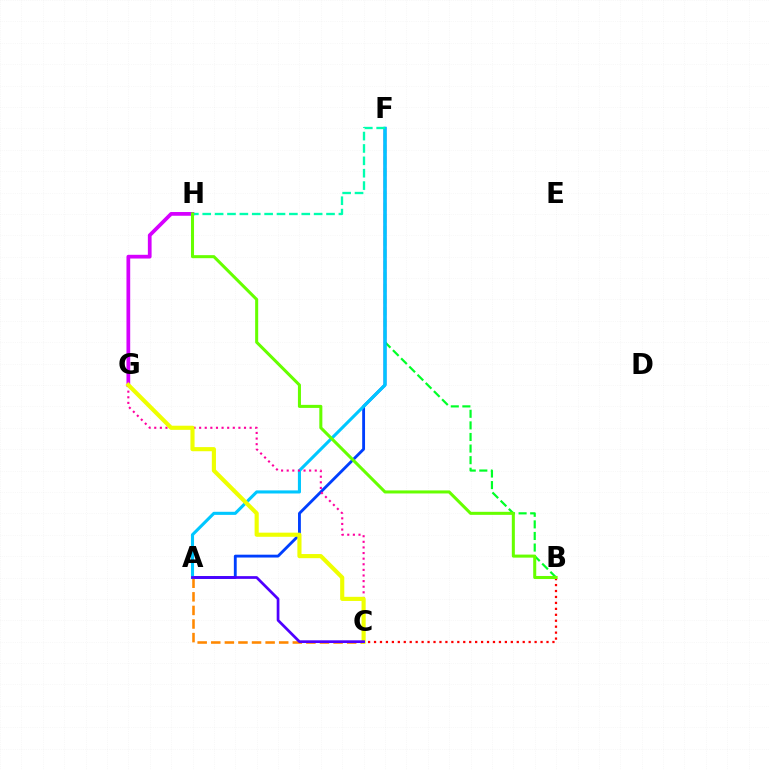{('B', 'F'): [{'color': '#00ff27', 'line_style': 'dashed', 'thickness': 1.57}], ('A', 'F'): [{'color': '#003fff', 'line_style': 'solid', 'thickness': 2.05}, {'color': '#00c7ff', 'line_style': 'solid', 'thickness': 2.23}], ('A', 'C'): [{'color': '#ff8800', 'line_style': 'dashed', 'thickness': 1.85}, {'color': '#4f00ff', 'line_style': 'solid', 'thickness': 1.96}], ('C', 'G'): [{'color': '#ff00a0', 'line_style': 'dotted', 'thickness': 1.52}, {'color': '#eeff00', 'line_style': 'solid', 'thickness': 2.97}], ('B', 'C'): [{'color': '#ff0000', 'line_style': 'dotted', 'thickness': 1.62}], ('G', 'H'): [{'color': '#d600ff', 'line_style': 'solid', 'thickness': 2.69}], ('F', 'H'): [{'color': '#00ffaf', 'line_style': 'dashed', 'thickness': 1.68}], ('B', 'H'): [{'color': '#66ff00', 'line_style': 'solid', 'thickness': 2.19}]}